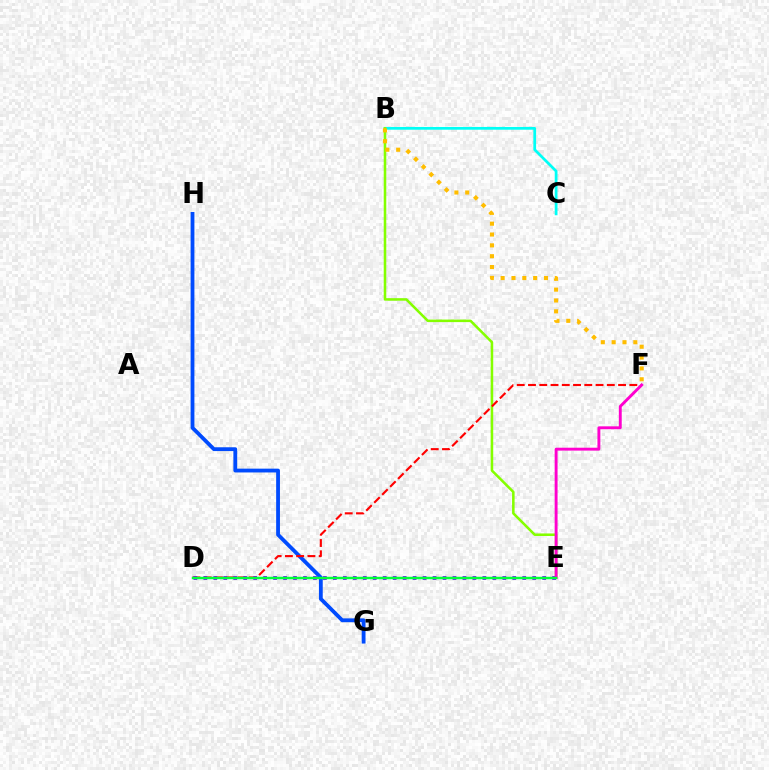{('B', 'C'): [{'color': '#00fff6', 'line_style': 'solid', 'thickness': 1.98}], ('G', 'H'): [{'color': '#004bff', 'line_style': 'solid', 'thickness': 2.74}], ('B', 'E'): [{'color': '#84ff00', 'line_style': 'solid', 'thickness': 1.84}], ('D', 'F'): [{'color': '#ff0000', 'line_style': 'dashed', 'thickness': 1.53}], ('D', 'E'): [{'color': '#7200ff', 'line_style': 'dotted', 'thickness': 2.71}, {'color': '#00ff39', 'line_style': 'solid', 'thickness': 1.76}], ('E', 'F'): [{'color': '#ff00cf', 'line_style': 'solid', 'thickness': 2.09}], ('B', 'F'): [{'color': '#ffbd00', 'line_style': 'dotted', 'thickness': 2.95}]}